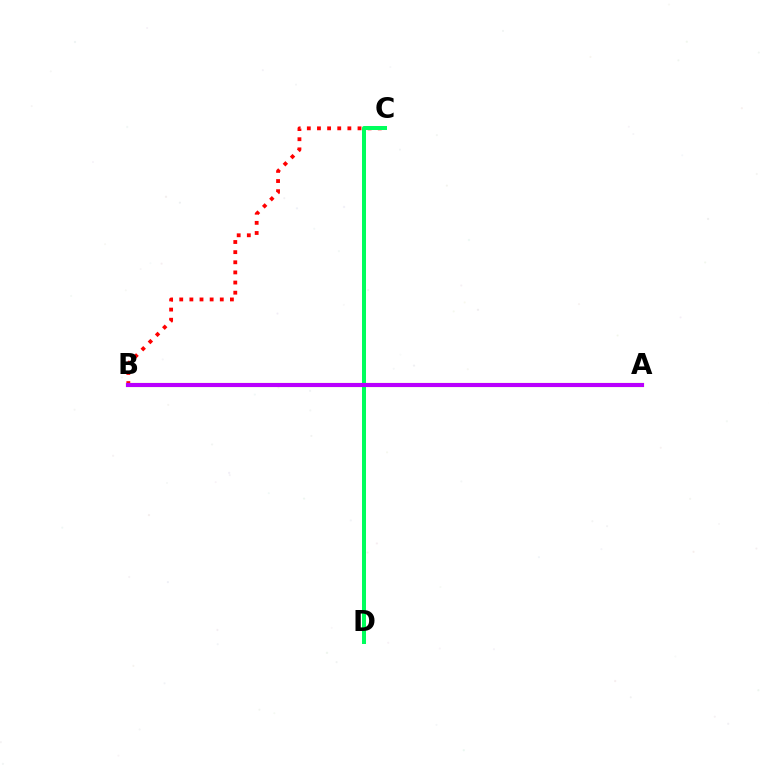{('B', 'C'): [{'color': '#ff0000', 'line_style': 'dotted', 'thickness': 2.75}], ('A', 'B'): [{'color': '#d1ff00', 'line_style': 'solid', 'thickness': 2.97}, {'color': '#0074ff', 'line_style': 'solid', 'thickness': 2.7}, {'color': '#b900ff', 'line_style': 'solid', 'thickness': 2.95}], ('C', 'D'): [{'color': '#00ff5c', 'line_style': 'solid', 'thickness': 2.88}]}